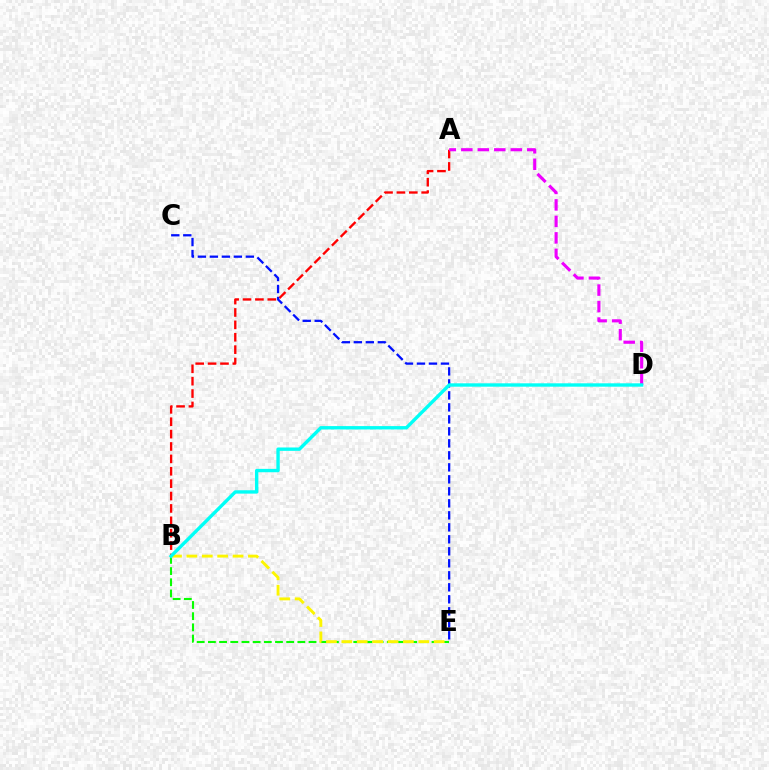{('A', 'B'): [{'color': '#ff0000', 'line_style': 'dashed', 'thickness': 1.68}], ('A', 'D'): [{'color': '#ee00ff', 'line_style': 'dashed', 'thickness': 2.24}], ('B', 'E'): [{'color': '#08ff00', 'line_style': 'dashed', 'thickness': 1.52}, {'color': '#fcf500', 'line_style': 'dashed', 'thickness': 2.09}], ('C', 'E'): [{'color': '#0010ff', 'line_style': 'dashed', 'thickness': 1.63}], ('B', 'D'): [{'color': '#00fff6', 'line_style': 'solid', 'thickness': 2.43}]}